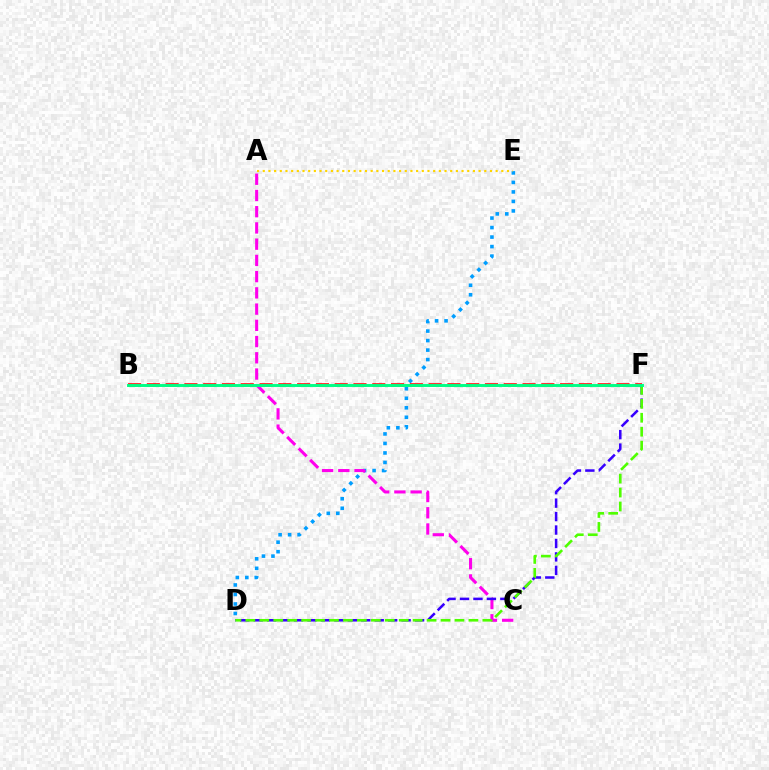{('D', 'E'): [{'color': '#009eff', 'line_style': 'dotted', 'thickness': 2.58}], ('A', 'C'): [{'color': '#ff00ed', 'line_style': 'dashed', 'thickness': 2.21}], ('D', 'F'): [{'color': '#3700ff', 'line_style': 'dashed', 'thickness': 1.83}, {'color': '#4fff00', 'line_style': 'dashed', 'thickness': 1.89}], ('A', 'E'): [{'color': '#ffd500', 'line_style': 'dotted', 'thickness': 1.54}], ('B', 'F'): [{'color': '#ff0000', 'line_style': 'dashed', 'thickness': 2.55}, {'color': '#00ff86', 'line_style': 'solid', 'thickness': 2.1}]}